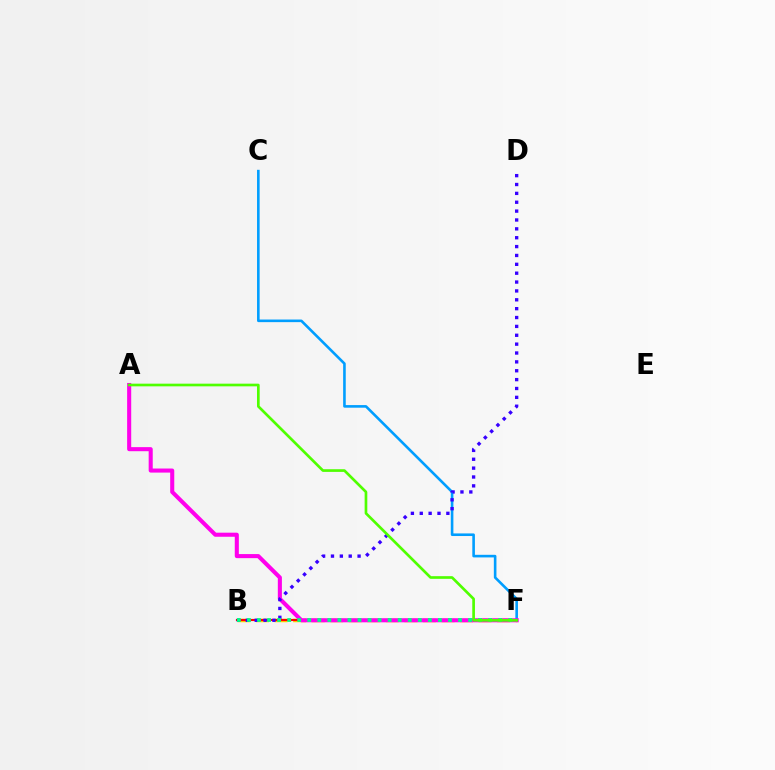{('B', 'F'): [{'color': '#ffd500', 'line_style': 'dashed', 'thickness': 2.52}, {'color': '#ff0000', 'line_style': 'solid', 'thickness': 1.55}, {'color': '#00ff86', 'line_style': 'dotted', 'thickness': 2.73}], ('C', 'F'): [{'color': '#009eff', 'line_style': 'solid', 'thickness': 1.88}], ('A', 'F'): [{'color': '#ff00ed', 'line_style': 'solid', 'thickness': 2.93}, {'color': '#4fff00', 'line_style': 'solid', 'thickness': 1.93}], ('B', 'D'): [{'color': '#3700ff', 'line_style': 'dotted', 'thickness': 2.41}]}